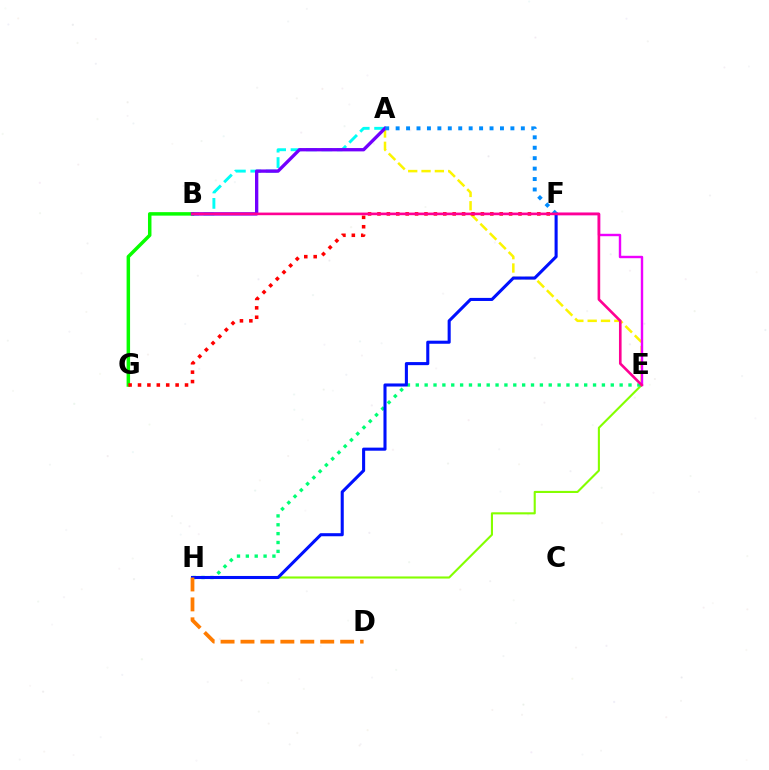{('A', 'B'): [{'color': '#00fff6', 'line_style': 'dashed', 'thickness': 2.09}, {'color': '#7200ff', 'line_style': 'solid', 'thickness': 2.39}], ('A', 'E'): [{'color': '#fcf500', 'line_style': 'dashed', 'thickness': 1.81}], ('B', 'G'): [{'color': '#08ff00', 'line_style': 'solid', 'thickness': 2.51}], ('E', 'H'): [{'color': '#84ff00', 'line_style': 'solid', 'thickness': 1.52}, {'color': '#00ff74', 'line_style': 'dotted', 'thickness': 2.41}], ('F', 'G'): [{'color': '#ff0000', 'line_style': 'dotted', 'thickness': 2.55}], ('E', 'F'): [{'color': '#ee00ff', 'line_style': 'solid', 'thickness': 1.74}], ('F', 'H'): [{'color': '#0010ff', 'line_style': 'solid', 'thickness': 2.21}], ('A', 'F'): [{'color': '#008cff', 'line_style': 'dotted', 'thickness': 2.83}], ('D', 'H'): [{'color': '#ff7c00', 'line_style': 'dashed', 'thickness': 2.71}], ('B', 'E'): [{'color': '#ff0094', 'line_style': 'solid', 'thickness': 1.89}]}